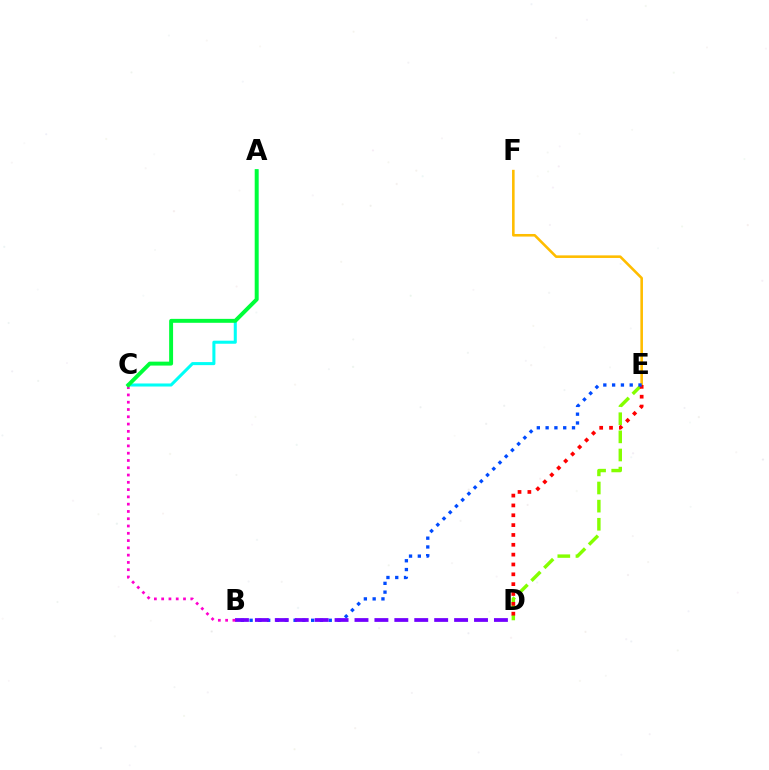{('E', 'F'): [{'color': '#ffbd00', 'line_style': 'solid', 'thickness': 1.87}], ('D', 'E'): [{'color': '#84ff00', 'line_style': 'dashed', 'thickness': 2.46}, {'color': '#ff0000', 'line_style': 'dotted', 'thickness': 2.67}], ('A', 'C'): [{'color': '#00fff6', 'line_style': 'solid', 'thickness': 2.19}, {'color': '#00ff39', 'line_style': 'solid', 'thickness': 2.83}], ('B', 'E'): [{'color': '#004bff', 'line_style': 'dotted', 'thickness': 2.39}], ('B', 'D'): [{'color': '#7200ff', 'line_style': 'dashed', 'thickness': 2.71}], ('B', 'C'): [{'color': '#ff00cf', 'line_style': 'dotted', 'thickness': 1.98}]}